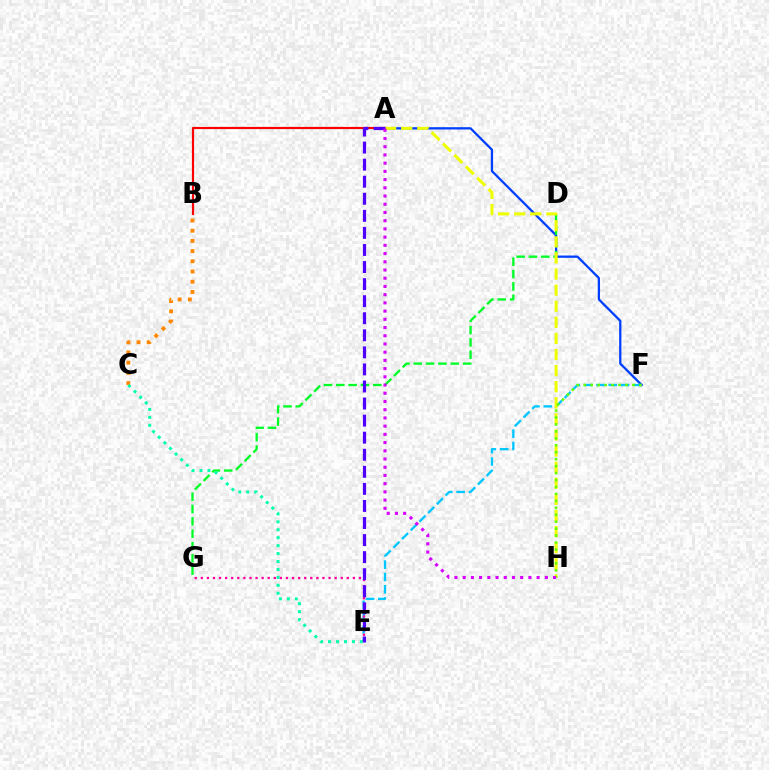{('A', 'B'): [{'color': '#ff0000', 'line_style': 'solid', 'thickness': 1.57}], ('A', 'F'): [{'color': '#003fff', 'line_style': 'solid', 'thickness': 1.64}], ('D', 'G'): [{'color': '#00ff27', 'line_style': 'dashed', 'thickness': 1.67}], ('B', 'C'): [{'color': '#ff8800', 'line_style': 'dotted', 'thickness': 2.77}], ('E', 'F'): [{'color': '#00c7ff', 'line_style': 'dashed', 'thickness': 1.67}], ('C', 'E'): [{'color': '#00ffaf', 'line_style': 'dotted', 'thickness': 2.16}], ('A', 'H'): [{'color': '#eeff00', 'line_style': 'dashed', 'thickness': 2.19}, {'color': '#d600ff', 'line_style': 'dotted', 'thickness': 2.23}], ('F', 'H'): [{'color': '#66ff00', 'line_style': 'dotted', 'thickness': 1.89}], ('E', 'G'): [{'color': '#ff00a0', 'line_style': 'dotted', 'thickness': 1.65}], ('A', 'E'): [{'color': '#4f00ff', 'line_style': 'dashed', 'thickness': 2.32}]}